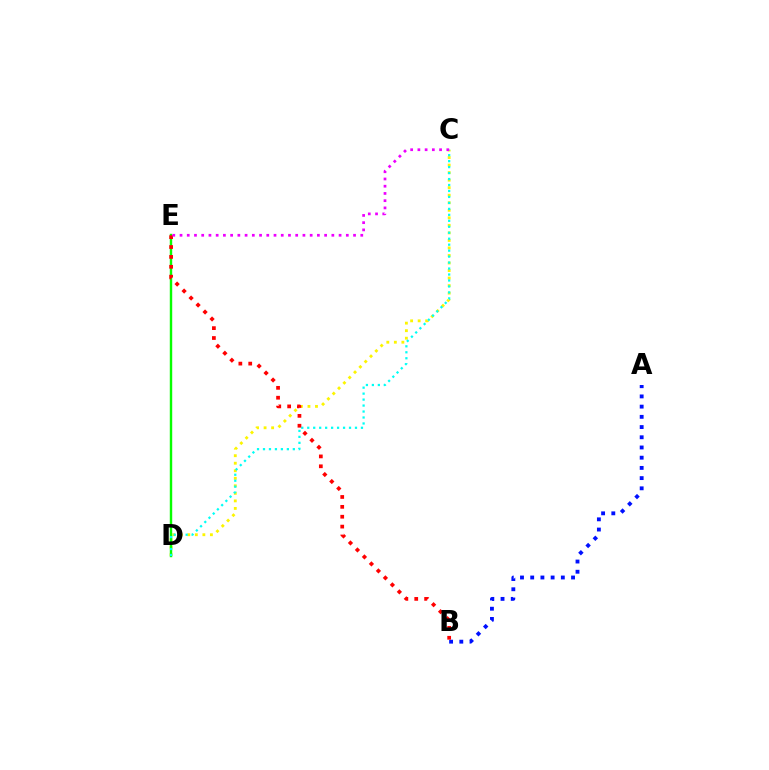{('C', 'D'): [{'color': '#fcf500', 'line_style': 'dotted', 'thickness': 2.05}, {'color': '#00fff6', 'line_style': 'dotted', 'thickness': 1.62}], ('A', 'B'): [{'color': '#0010ff', 'line_style': 'dotted', 'thickness': 2.77}], ('D', 'E'): [{'color': '#08ff00', 'line_style': 'solid', 'thickness': 1.74}], ('B', 'E'): [{'color': '#ff0000', 'line_style': 'dotted', 'thickness': 2.68}], ('C', 'E'): [{'color': '#ee00ff', 'line_style': 'dotted', 'thickness': 1.96}]}